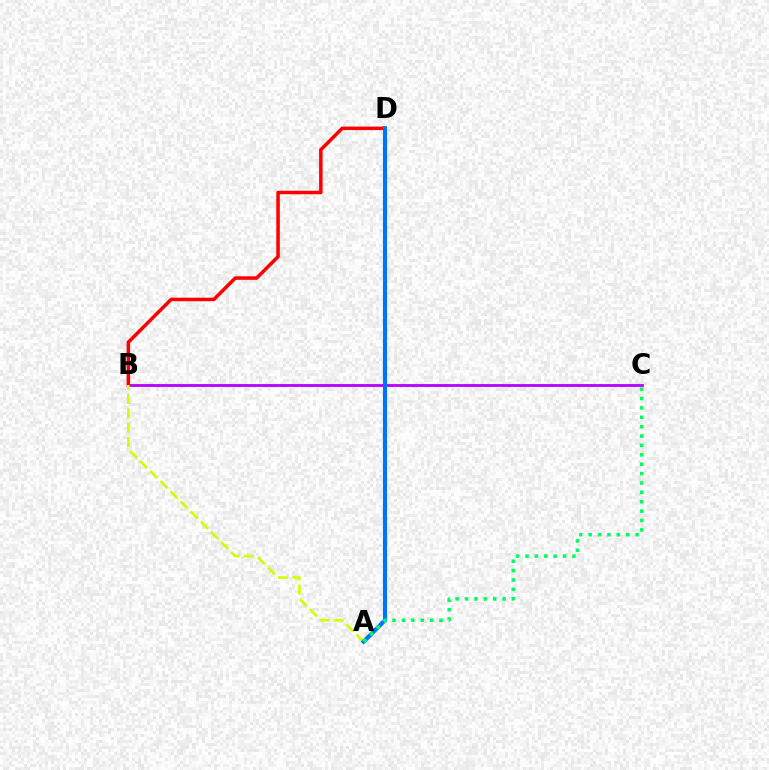{('B', 'C'): [{'color': '#b900ff', 'line_style': 'solid', 'thickness': 2.02}], ('B', 'D'): [{'color': '#ff0000', 'line_style': 'solid', 'thickness': 2.52}], ('A', 'B'): [{'color': '#d1ff00', 'line_style': 'dashed', 'thickness': 1.95}], ('A', 'D'): [{'color': '#0074ff', 'line_style': 'solid', 'thickness': 2.98}], ('A', 'C'): [{'color': '#00ff5c', 'line_style': 'dotted', 'thickness': 2.55}]}